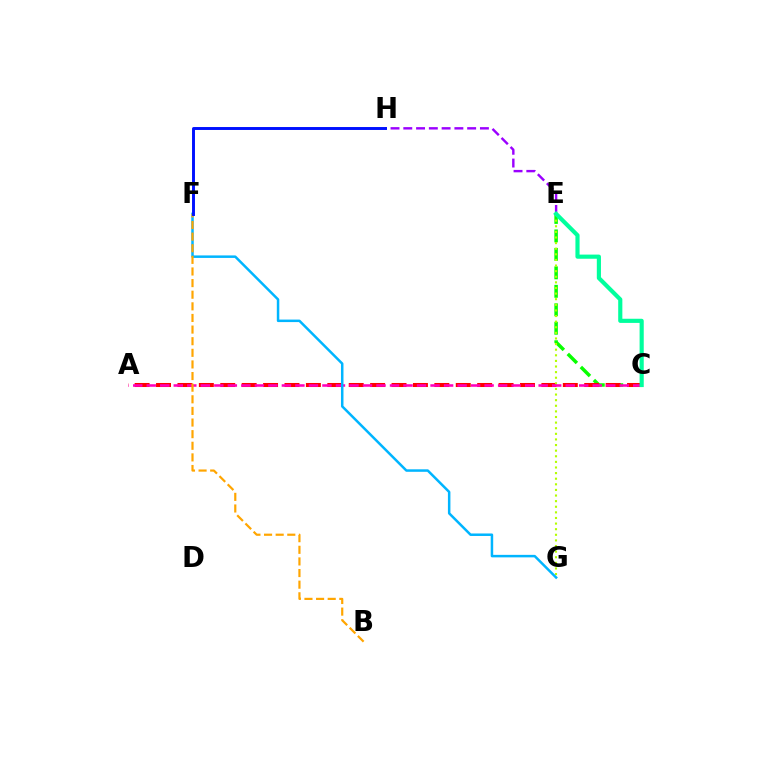{('C', 'E'): [{'color': '#08ff00', 'line_style': 'dashed', 'thickness': 2.51}, {'color': '#00ff9d', 'line_style': 'solid', 'thickness': 2.99}], ('A', 'C'): [{'color': '#ff0000', 'line_style': 'dashed', 'thickness': 2.91}, {'color': '#ff00bd', 'line_style': 'dashed', 'thickness': 1.84}], ('E', 'G'): [{'color': '#b3ff00', 'line_style': 'dotted', 'thickness': 1.52}], ('F', 'G'): [{'color': '#00b5ff', 'line_style': 'solid', 'thickness': 1.8}], ('E', 'H'): [{'color': '#9b00ff', 'line_style': 'dashed', 'thickness': 1.74}], ('B', 'F'): [{'color': '#ffa500', 'line_style': 'dashed', 'thickness': 1.58}], ('F', 'H'): [{'color': '#0010ff', 'line_style': 'solid', 'thickness': 2.11}]}